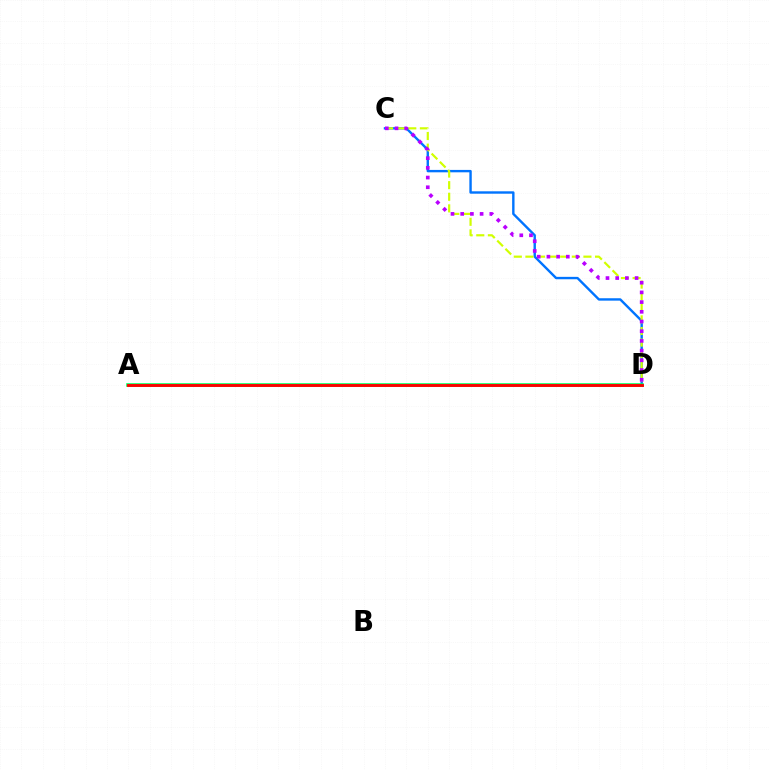{('C', 'D'): [{'color': '#0074ff', 'line_style': 'solid', 'thickness': 1.73}, {'color': '#d1ff00', 'line_style': 'dashed', 'thickness': 1.58}, {'color': '#b900ff', 'line_style': 'dotted', 'thickness': 2.64}], ('A', 'D'): [{'color': '#00ff5c', 'line_style': 'solid', 'thickness': 2.58}, {'color': '#ff0000', 'line_style': 'solid', 'thickness': 2.07}]}